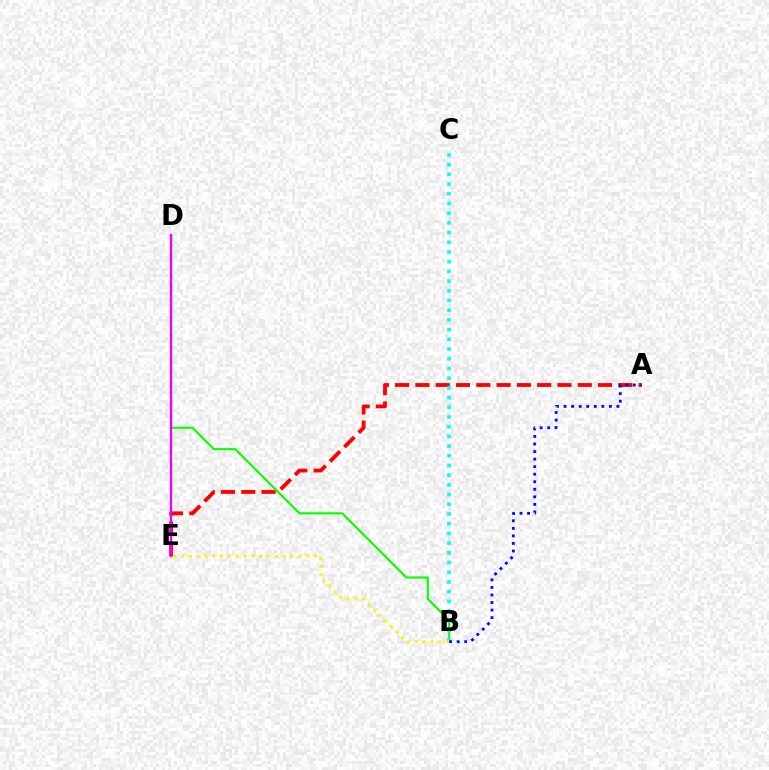{('A', 'E'): [{'color': '#ff0000', 'line_style': 'dashed', 'thickness': 2.76}], ('B', 'D'): [{'color': '#08ff00', 'line_style': 'solid', 'thickness': 1.53}], ('D', 'E'): [{'color': '#ee00ff', 'line_style': 'solid', 'thickness': 1.69}], ('B', 'C'): [{'color': '#00fff6', 'line_style': 'dotted', 'thickness': 2.64}], ('B', 'E'): [{'color': '#fcf500', 'line_style': 'dotted', 'thickness': 2.13}], ('A', 'B'): [{'color': '#0010ff', 'line_style': 'dotted', 'thickness': 2.05}]}